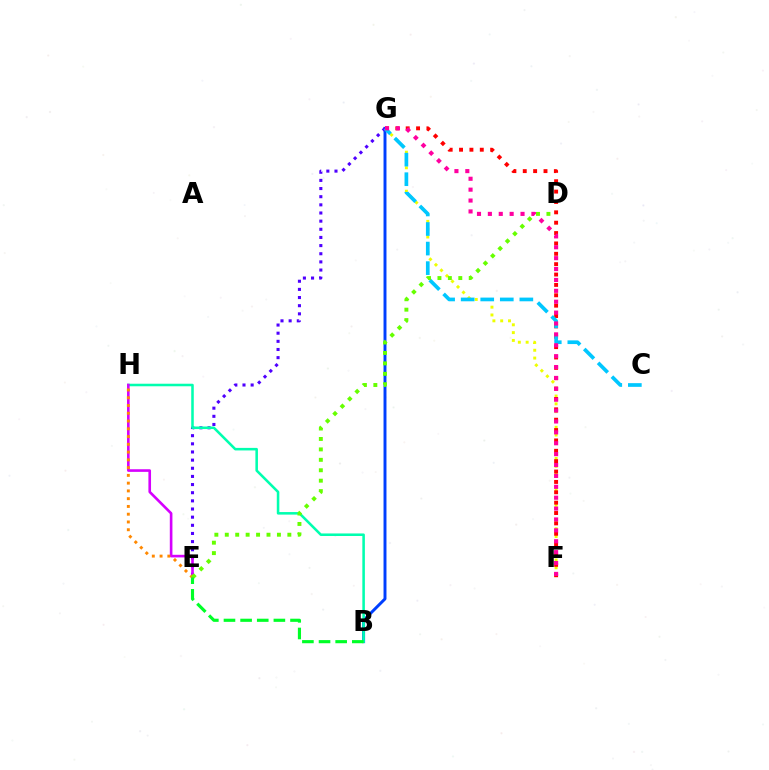{('B', 'G'): [{'color': '#003fff', 'line_style': 'solid', 'thickness': 2.12}], ('F', 'G'): [{'color': '#eeff00', 'line_style': 'dotted', 'thickness': 2.12}, {'color': '#ff0000', 'line_style': 'dotted', 'thickness': 2.82}, {'color': '#ff00a0', 'line_style': 'dotted', 'thickness': 2.96}], ('E', 'G'): [{'color': '#4f00ff', 'line_style': 'dotted', 'thickness': 2.21}], ('B', 'H'): [{'color': '#00ffaf', 'line_style': 'solid', 'thickness': 1.84}], ('C', 'G'): [{'color': '#00c7ff', 'line_style': 'dashed', 'thickness': 2.66}], ('E', 'H'): [{'color': '#d600ff', 'line_style': 'solid', 'thickness': 1.89}, {'color': '#ff8800', 'line_style': 'dotted', 'thickness': 2.11}], ('D', 'E'): [{'color': '#66ff00', 'line_style': 'dotted', 'thickness': 2.83}], ('B', 'E'): [{'color': '#00ff27', 'line_style': 'dashed', 'thickness': 2.26}]}